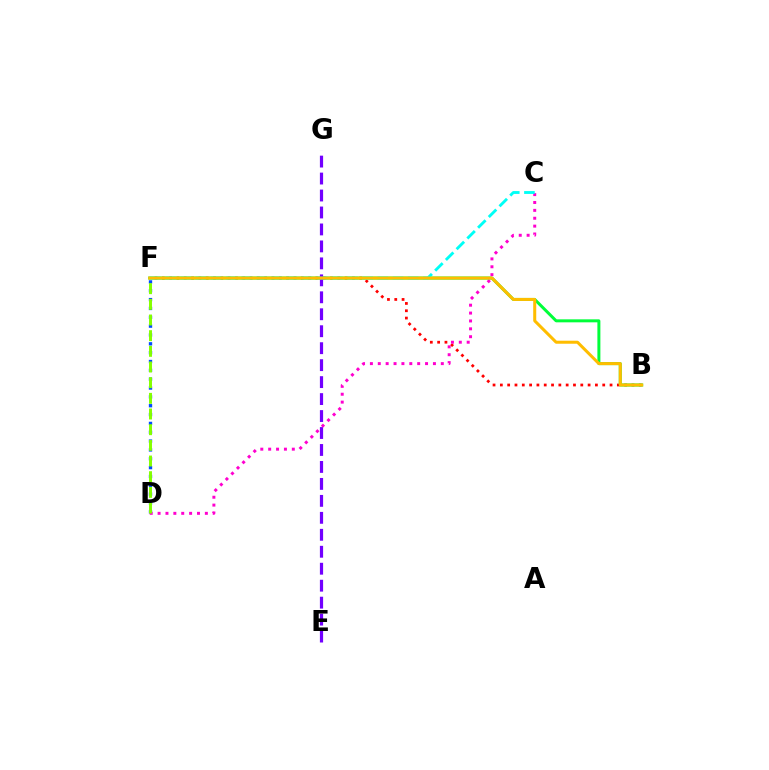{('B', 'F'): [{'color': '#ff0000', 'line_style': 'dotted', 'thickness': 1.99}, {'color': '#00ff39', 'line_style': 'solid', 'thickness': 2.15}, {'color': '#ffbd00', 'line_style': 'solid', 'thickness': 2.18}], ('D', 'F'): [{'color': '#004bff', 'line_style': 'dotted', 'thickness': 2.4}, {'color': '#84ff00', 'line_style': 'dashed', 'thickness': 2.13}], ('E', 'G'): [{'color': '#7200ff', 'line_style': 'dashed', 'thickness': 2.3}], ('C', 'D'): [{'color': '#ff00cf', 'line_style': 'dotted', 'thickness': 2.14}], ('C', 'F'): [{'color': '#00fff6', 'line_style': 'dashed', 'thickness': 2.06}]}